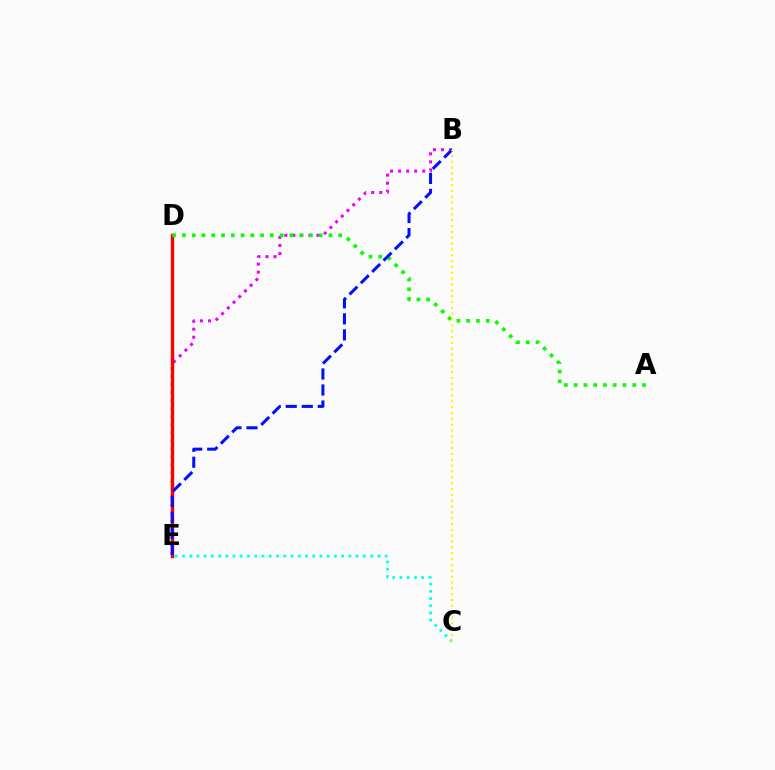{('B', 'E'): [{'color': '#ee00ff', 'line_style': 'dotted', 'thickness': 2.19}, {'color': '#0010ff', 'line_style': 'dashed', 'thickness': 2.18}], ('D', 'E'): [{'color': '#ff0000', 'line_style': 'solid', 'thickness': 2.44}], ('A', 'D'): [{'color': '#08ff00', 'line_style': 'dotted', 'thickness': 2.65}], ('C', 'E'): [{'color': '#00fff6', 'line_style': 'dotted', 'thickness': 1.97}], ('B', 'C'): [{'color': '#fcf500', 'line_style': 'dotted', 'thickness': 1.59}]}